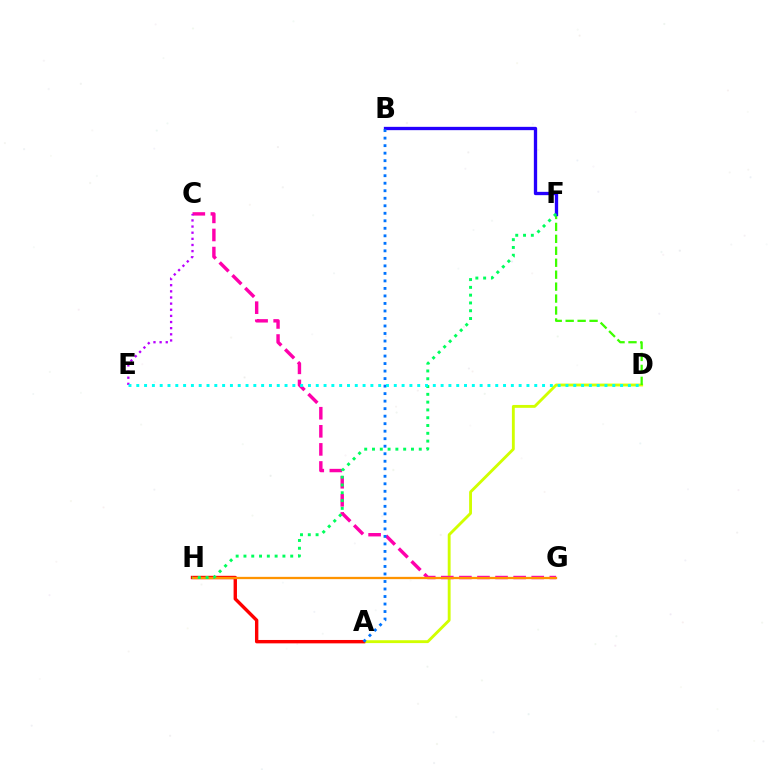{('A', 'D'): [{'color': '#d1ff00', 'line_style': 'solid', 'thickness': 2.06}], ('C', 'G'): [{'color': '#ff00ac', 'line_style': 'dashed', 'thickness': 2.46}], ('D', 'F'): [{'color': '#3dff00', 'line_style': 'dashed', 'thickness': 1.62}], ('C', 'E'): [{'color': '#b900ff', 'line_style': 'dotted', 'thickness': 1.67}], ('A', 'H'): [{'color': '#ff0000', 'line_style': 'solid', 'thickness': 2.44}], ('G', 'H'): [{'color': '#ff9400', 'line_style': 'solid', 'thickness': 1.65}], ('B', 'F'): [{'color': '#2500ff', 'line_style': 'solid', 'thickness': 2.39}], ('F', 'H'): [{'color': '#00ff5c', 'line_style': 'dotted', 'thickness': 2.12}], ('A', 'B'): [{'color': '#0074ff', 'line_style': 'dotted', 'thickness': 2.04}], ('D', 'E'): [{'color': '#00fff6', 'line_style': 'dotted', 'thickness': 2.12}]}